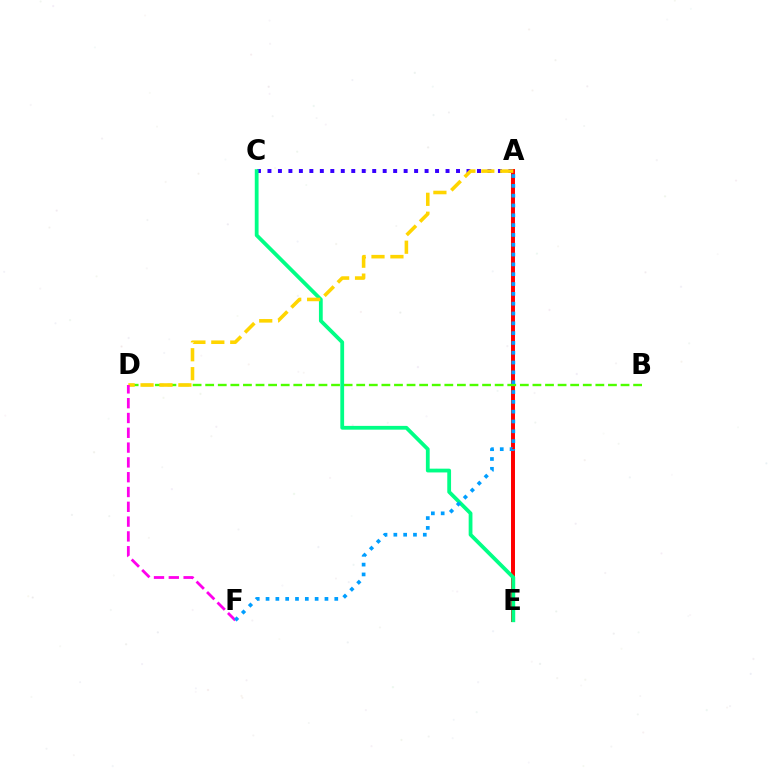{('A', 'E'): [{'color': '#ff0000', 'line_style': 'solid', 'thickness': 2.85}], ('B', 'D'): [{'color': '#4fff00', 'line_style': 'dashed', 'thickness': 1.71}], ('A', 'C'): [{'color': '#3700ff', 'line_style': 'dotted', 'thickness': 2.85}], ('C', 'E'): [{'color': '#00ff86', 'line_style': 'solid', 'thickness': 2.72}], ('A', 'D'): [{'color': '#ffd500', 'line_style': 'dashed', 'thickness': 2.57}], ('D', 'F'): [{'color': '#ff00ed', 'line_style': 'dashed', 'thickness': 2.01}], ('A', 'F'): [{'color': '#009eff', 'line_style': 'dotted', 'thickness': 2.67}]}